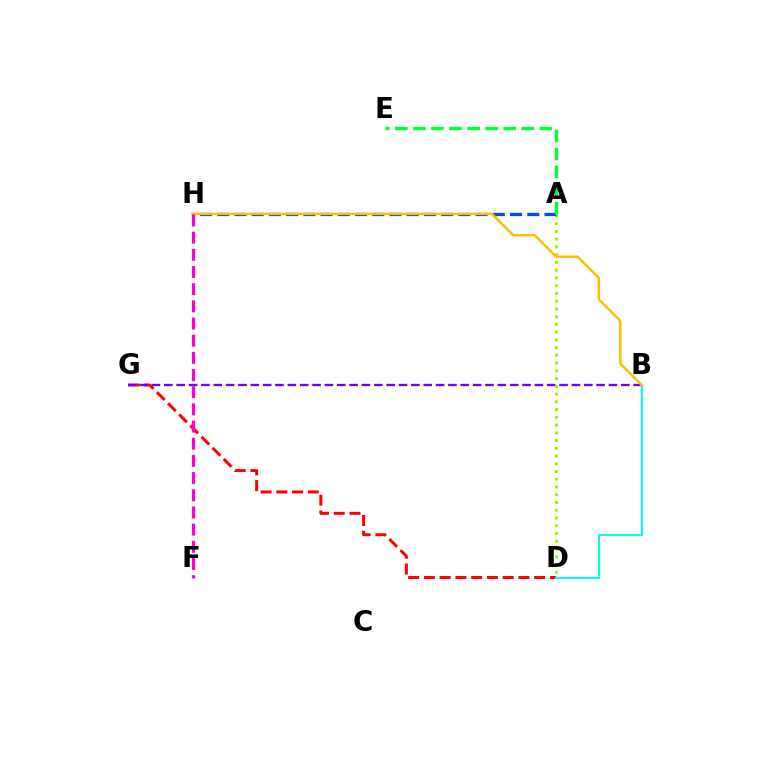{('D', 'G'): [{'color': '#ff0000', 'line_style': 'dashed', 'thickness': 2.14}], ('B', 'G'): [{'color': '#7200ff', 'line_style': 'dashed', 'thickness': 1.68}], ('A', 'D'): [{'color': '#84ff00', 'line_style': 'dotted', 'thickness': 2.1}], ('A', 'H'): [{'color': '#004bff', 'line_style': 'dashed', 'thickness': 2.34}], ('B', 'D'): [{'color': '#00fff6', 'line_style': 'solid', 'thickness': 1.52}], ('B', 'H'): [{'color': '#ffbd00', 'line_style': 'solid', 'thickness': 1.77}], ('A', 'E'): [{'color': '#00ff39', 'line_style': 'dashed', 'thickness': 2.45}], ('F', 'H'): [{'color': '#ff00cf', 'line_style': 'dashed', 'thickness': 2.33}]}